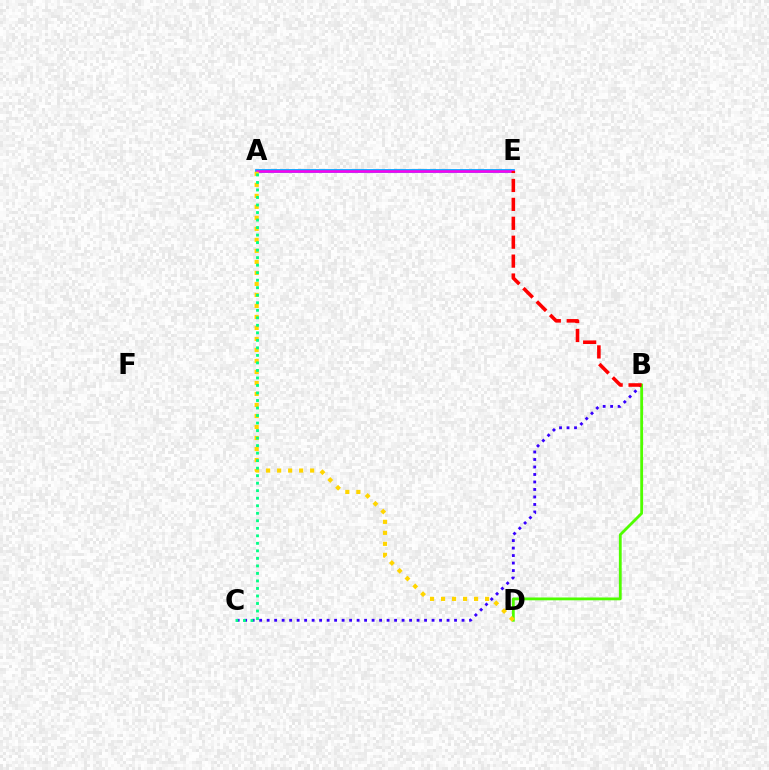{('B', 'C'): [{'color': '#3700ff', 'line_style': 'dotted', 'thickness': 2.04}], ('A', 'E'): [{'color': '#009eff', 'line_style': 'solid', 'thickness': 2.7}, {'color': '#ff00ed', 'line_style': 'solid', 'thickness': 1.82}], ('B', 'D'): [{'color': '#4fff00', 'line_style': 'solid', 'thickness': 2.03}], ('B', 'E'): [{'color': '#ff0000', 'line_style': 'dashed', 'thickness': 2.57}], ('A', 'D'): [{'color': '#ffd500', 'line_style': 'dotted', 'thickness': 2.99}], ('A', 'C'): [{'color': '#00ff86', 'line_style': 'dotted', 'thickness': 2.04}]}